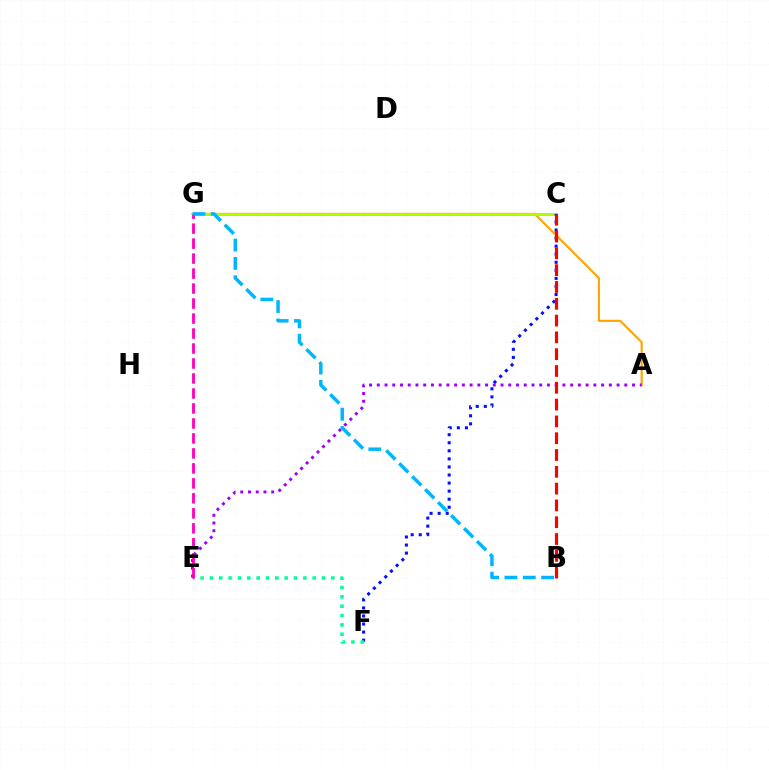{('A', 'G'): [{'color': '#ffa500', 'line_style': 'solid', 'thickness': 1.55}], ('C', 'G'): [{'color': '#08ff00', 'line_style': 'solid', 'thickness': 2.0}, {'color': '#b3ff00', 'line_style': 'solid', 'thickness': 1.98}], ('C', 'F'): [{'color': '#0010ff', 'line_style': 'dotted', 'thickness': 2.19}], ('E', 'F'): [{'color': '#00ff9d', 'line_style': 'dotted', 'thickness': 2.54}], ('A', 'E'): [{'color': '#9b00ff', 'line_style': 'dotted', 'thickness': 2.1}], ('E', 'G'): [{'color': '#ff00bd', 'line_style': 'dashed', 'thickness': 2.04}], ('B', 'G'): [{'color': '#00b5ff', 'line_style': 'dashed', 'thickness': 2.49}], ('B', 'C'): [{'color': '#ff0000', 'line_style': 'dashed', 'thickness': 2.28}]}